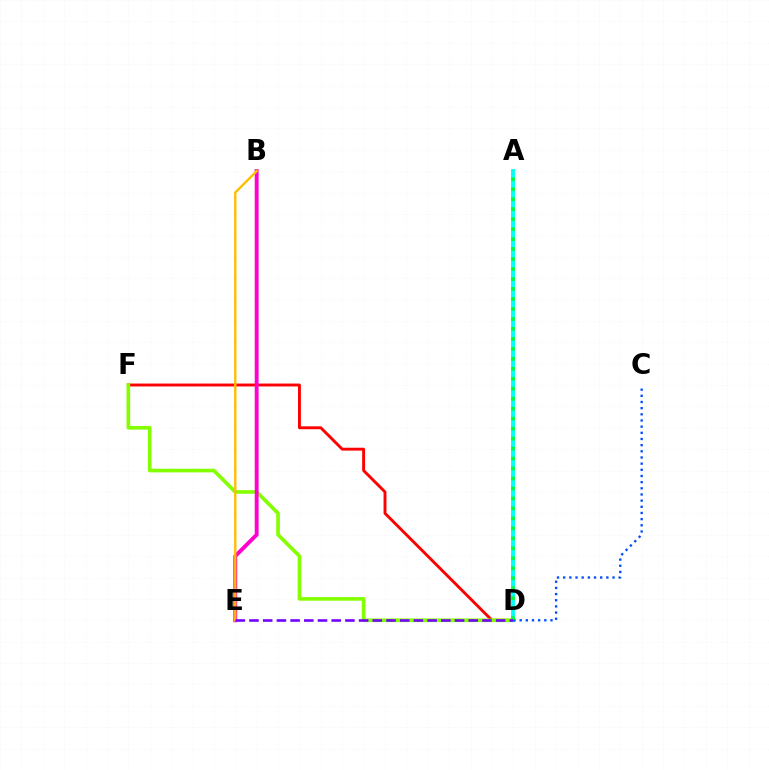{('D', 'F'): [{'color': '#ff0000', 'line_style': 'solid', 'thickness': 2.08}, {'color': '#84ff00', 'line_style': 'solid', 'thickness': 2.62}], ('A', 'D'): [{'color': '#00fff6', 'line_style': 'solid', 'thickness': 2.79}, {'color': '#00ff39', 'line_style': 'dotted', 'thickness': 2.71}], ('B', 'E'): [{'color': '#ff00cf', 'line_style': 'solid', 'thickness': 2.8}, {'color': '#ffbd00', 'line_style': 'solid', 'thickness': 1.7}], ('C', 'D'): [{'color': '#004bff', 'line_style': 'dotted', 'thickness': 1.68}], ('D', 'E'): [{'color': '#7200ff', 'line_style': 'dashed', 'thickness': 1.86}]}